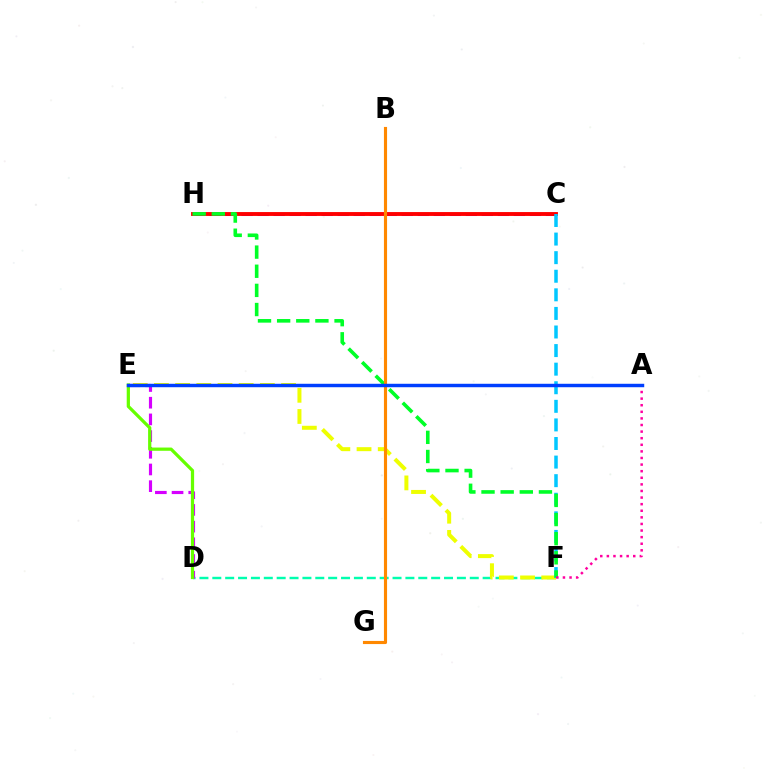{('C', 'H'): [{'color': '#4f00ff', 'line_style': 'dashed', 'thickness': 2.18}, {'color': '#ff0000', 'line_style': 'solid', 'thickness': 2.79}], ('D', 'F'): [{'color': '#00ffaf', 'line_style': 'dashed', 'thickness': 1.75}], ('E', 'F'): [{'color': '#eeff00', 'line_style': 'dashed', 'thickness': 2.88}], ('C', 'F'): [{'color': '#00c7ff', 'line_style': 'dashed', 'thickness': 2.52}], ('F', 'H'): [{'color': '#00ff27', 'line_style': 'dashed', 'thickness': 2.6}], ('D', 'E'): [{'color': '#d600ff', 'line_style': 'dashed', 'thickness': 2.27}, {'color': '#66ff00', 'line_style': 'solid', 'thickness': 2.33}], ('A', 'F'): [{'color': '#ff00a0', 'line_style': 'dotted', 'thickness': 1.79}], ('B', 'G'): [{'color': '#ff8800', 'line_style': 'solid', 'thickness': 2.25}], ('A', 'E'): [{'color': '#003fff', 'line_style': 'solid', 'thickness': 2.48}]}